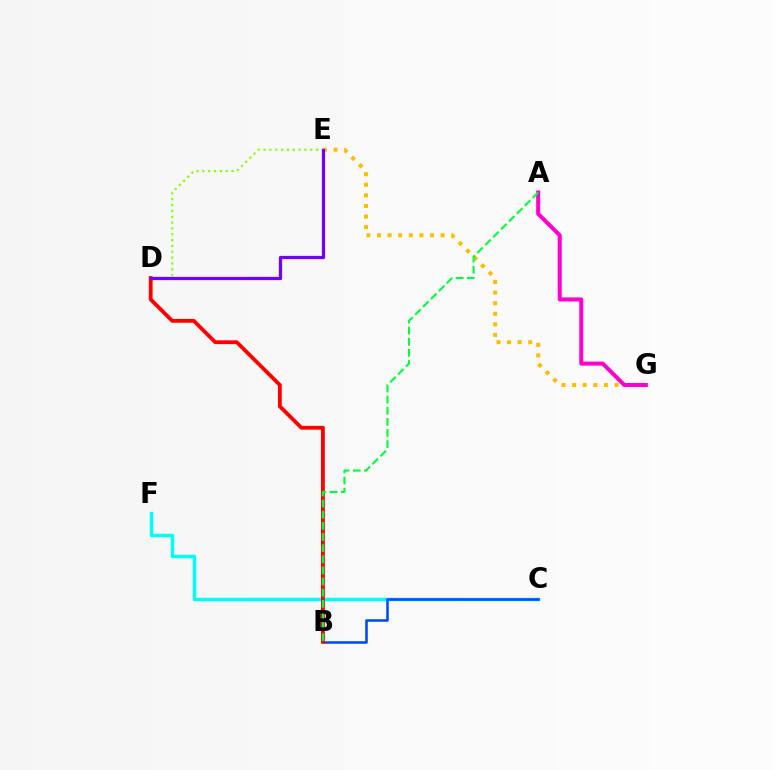{('C', 'F'): [{'color': '#00fff6', 'line_style': 'solid', 'thickness': 2.5}], ('B', 'C'): [{'color': '#004bff', 'line_style': 'solid', 'thickness': 1.85}], ('B', 'D'): [{'color': '#ff0000', 'line_style': 'solid', 'thickness': 2.74}], ('D', 'E'): [{'color': '#84ff00', 'line_style': 'dotted', 'thickness': 1.59}, {'color': '#7200ff', 'line_style': 'solid', 'thickness': 2.34}], ('E', 'G'): [{'color': '#ffbd00', 'line_style': 'dotted', 'thickness': 2.88}], ('A', 'G'): [{'color': '#ff00cf', 'line_style': 'solid', 'thickness': 2.9}], ('A', 'B'): [{'color': '#00ff39', 'line_style': 'dashed', 'thickness': 1.51}]}